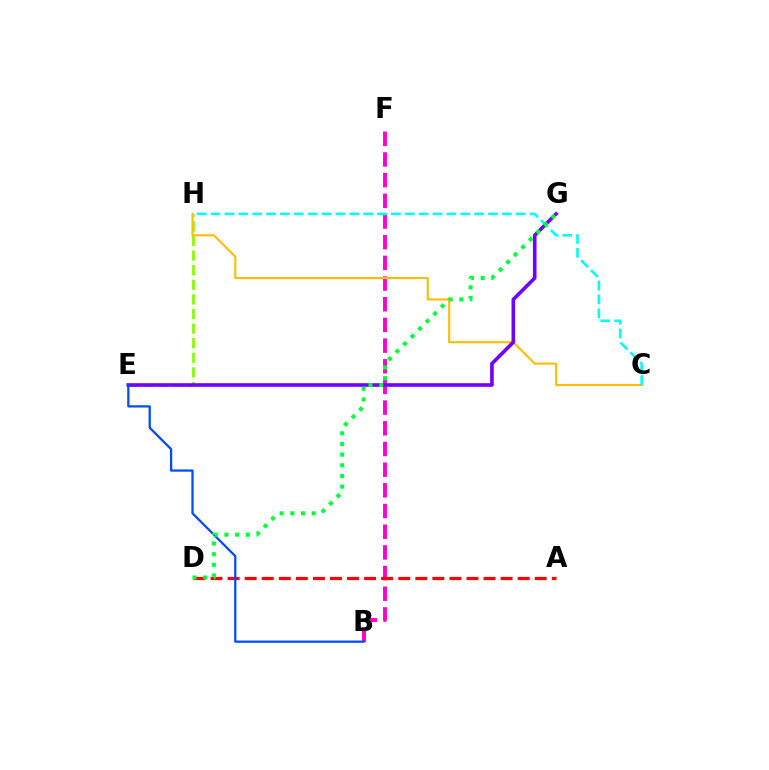{('E', 'H'): [{'color': '#84ff00', 'line_style': 'dashed', 'thickness': 1.98}], ('B', 'F'): [{'color': '#ff00cf', 'line_style': 'dashed', 'thickness': 2.81}], ('C', 'H'): [{'color': '#ffbd00', 'line_style': 'solid', 'thickness': 1.52}, {'color': '#00fff6', 'line_style': 'dashed', 'thickness': 1.88}], ('A', 'D'): [{'color': '#ff0000', 'line_style': 'dashed', 'thickness': 2.32}], ('E', 'G'): [{'color': '#7200ff', 'line_style': 'solid', 'thickness': 2.61}], ('B', 'E'): [{'color': '#004bff', 'line_style': 'solid', 'thickness': 1.62}], ('D', 'G'): [{'color': '#00ff39', 'line_style': 'dotted', 'thickness': 2.9}]}